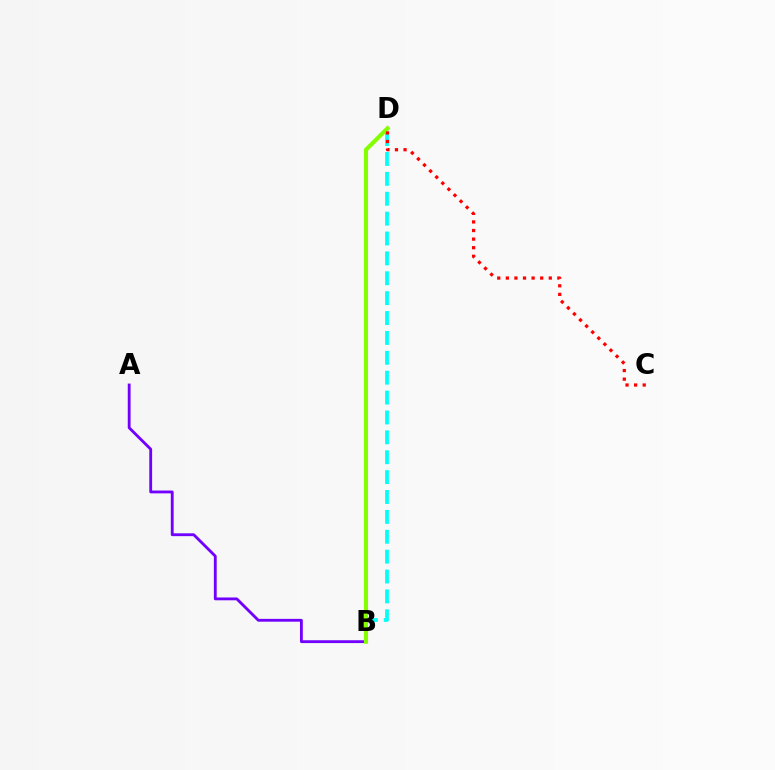{('B', 'D'): [{'color': '#00fff6', 'line_style': 'dashed', 'thickness': 2.7}, {'color': '#84ff00', 'line_style': 'solid', 'thickness': 2.98}], ('A', 'B'): [{'color': '#7200ff', 'line_style': 'solid', 'thickness': 2.03}], ('C', 'D'): [{'color': '#ff0000', 'line_style': 'dotted', 'thickness': 2.33}]}